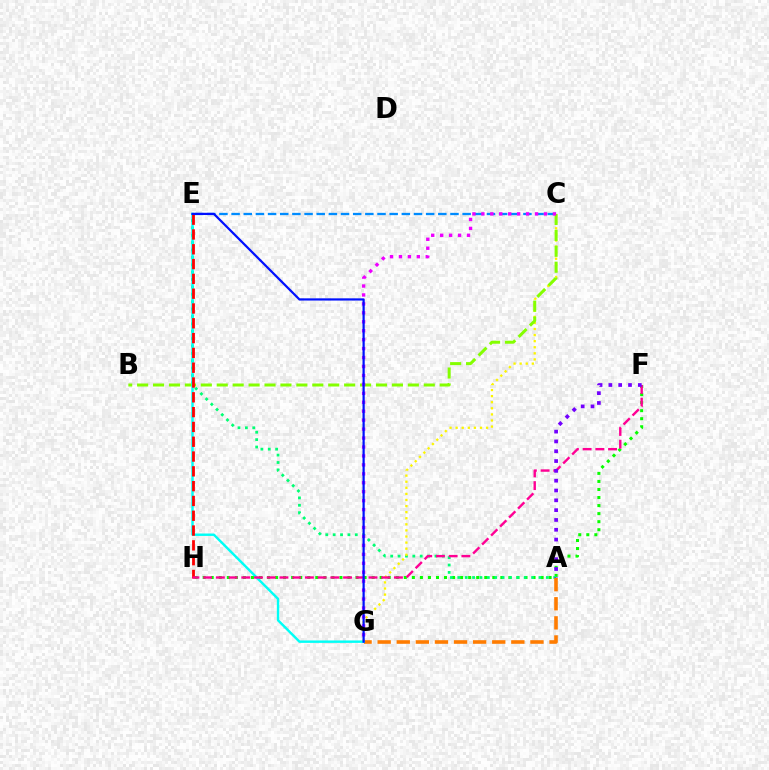{('F', 'H'): [{'color': '#08ff00', 'line_style': 'dotted', 'thickness': 2.19}, {'color': '#ff0094', 'line_style': 'dashed', 'thickness': 1.73}], ('A', 'E'): [{'color': '#00ff74', 'line_style': 'dotted', 'thickness': 2.0}], ('C', 'G'): [{'color': '#fcf500', 'line_style': 'dotted', 'thickness': 1.65}, {'color': '#ee00ff', 'line_style': 'dotted', 'thickness': 2.43}], ('A', 'G'): [{'color': '#ff7c00', 'line_style': 'dashed', 'thickness': 2.59}], ('C', 'E'): [{'color': '#008cff', 'line_style': 'dashed', 'thickness': 1.65}], ('B', 'C'): [{'color': '#84ff00', 'line_style': 'dashed', 'thickness': 2.16}], ('E', 'G'): [{'color': '#00fff6', 'line_style': 'solid', 'thickness': 1.74}, {'color': '#0010ff', 'line_style': 'solid', 'thickness': 1.6}], ('E', 'H'): [{'color': '#ff0000', 'line_style': 'dashed', 'thickness': 2.01}], ('A', 'F'): [{'color': '#7200ff', 'line_style': 'dotted', 'thickness': 2.67}]}